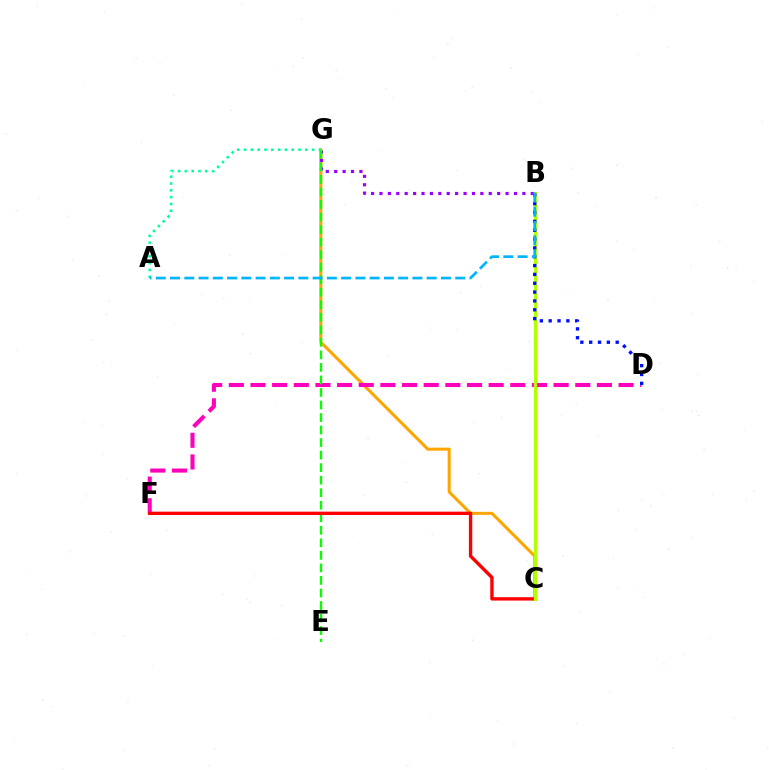{('C', 'G'): [{'color': '#ffa500', 'line_style': 'solid', 'thickness': 2.19}], ('D', 'F'): [{'color': '#ff00bd', 'line_style': 'dashed', 'thickness': 2.94}], ('B', 'G'): [{'color': '#9b00ff', 'line_style': 'dotted', 'thickness': 2.28}], ('A', 'G'): [{'color': '#00ff9d', 'line_style': 'dotted', 'thickness': 1.85}], ('E', 'G'): [{'color': '#08ff00', 'line_style': 'dashed', 'thickness': 1.7}], ('C', 'F'): [{'color': '#ff0000', 'line_style': 'solid', 'thickness': 2.42}], ('B', 'C'): [{'color': '#b3ff00', 'line_style': 'solid', 'thickness': 2.34}], ('B', 'D'): [{'color': '#0010ff', 'line_style': 'dotted', 'thickness': 2.4}], ('A', 'B'): [{'color': '#00b5ff', 'line_style': 'dashed', 'thickness': 1.94}]}